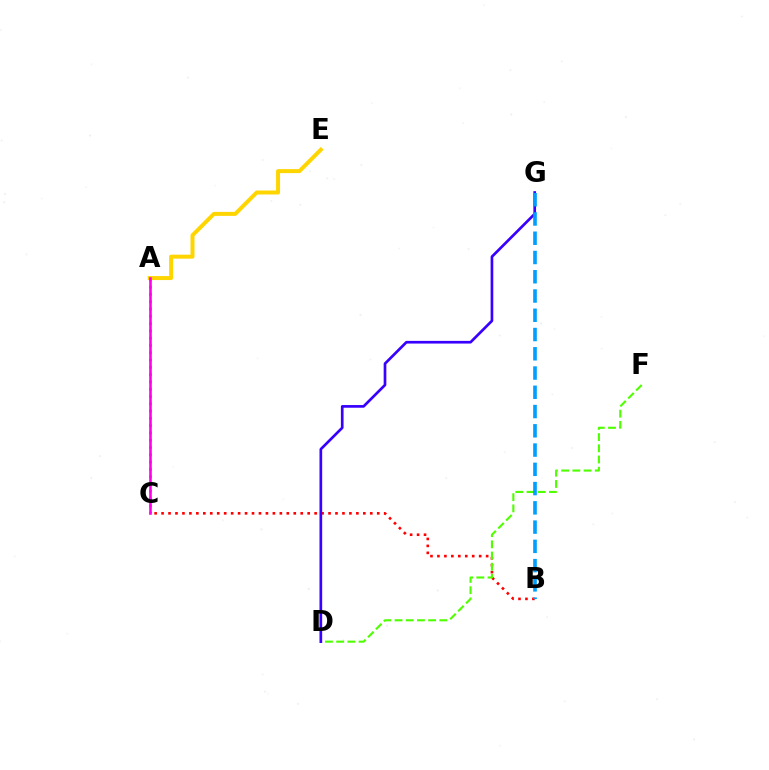{('B', 'C'): [{'color': '#ff0000', 'line_style': 'dotted', 'thickness': 1.89}], ('D', 'F'): [{'color': '#4fff00', 'line_style': 'dashed', 'thickness': 1.52}], ('A', 'C'): [{'color': '#00ff86', 'line_style': 'dotted', 'thickness': 1.98}, {'color': '#ff00ed', 'line_style': 'solid', 'thickness': 1.87}], ('A', 'E'): [{'color': '#ffd500', 'line_style': 'solid', 'thickness': 2.87}], ('D', 'G'): [{'color': '#3700ff', 'line_style': 'solid', 'thickness': 1.93}], ('B', 'G'): [{'color': '#009eff', 'line_style': 'dashed', 'thickness': 2.62}]}